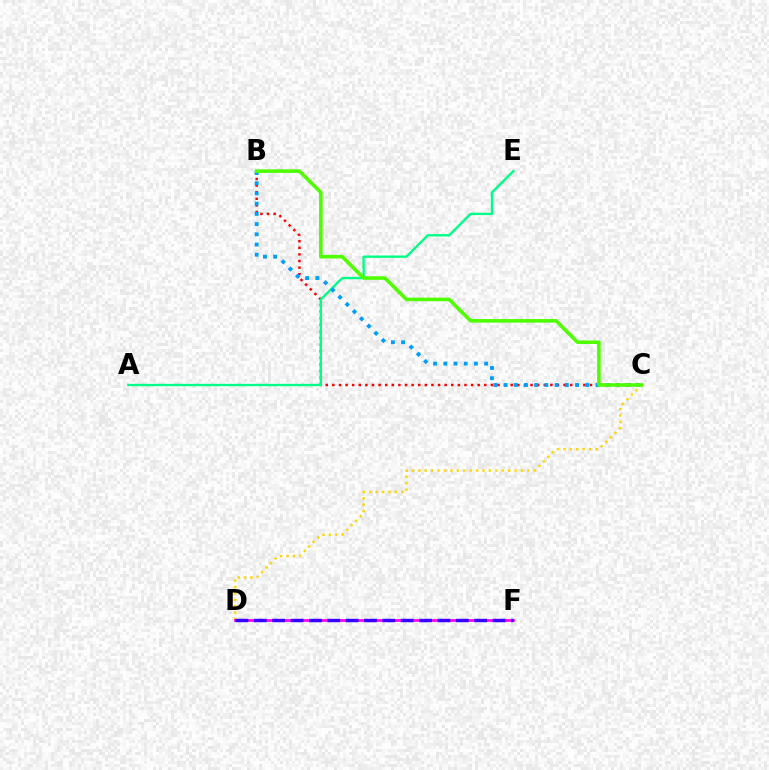{('C', 'D'): [{'color': '#ffd500', 'line_style': 'dotted', 'thickness': 1.74}], ('B', 'C'): [{'color': '#ff0000', 'line_style': 'dotted', 'thickness': 1.79}, {'color': '#009eff', 'line_style': 'dotted', 'thickness': 2.77}, {'color': '#4fff00', 'line_style': 'solid', 'thickness': 2.58}], ('A', 'E'): [{'color': '#00ff86', 'line_style': 'solid', 'thickness': 1.7}], ('D', 'F'): [{'color': '#ff00ed', 'line_style': 'solid', 'thickness': 1.94}, {'color': '#3700ff', 'line_style': 'dashed', 'thickness': 2.49}]}